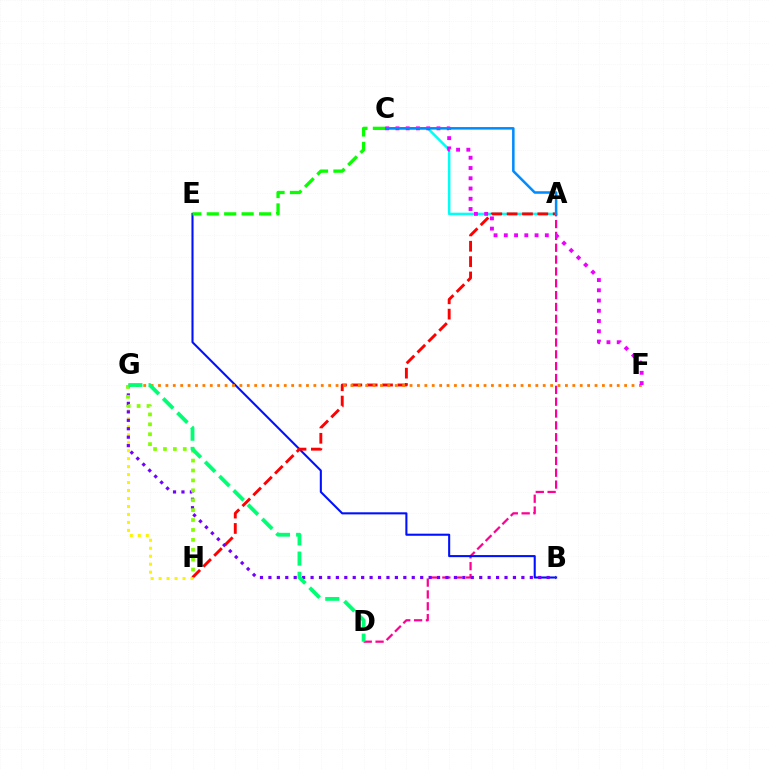{('A', 'D'): [{'color': '#ff0094', 'line_style': 'dashed', 'thickness': 1.61}], ('B', 'E'): [{'color': '#0010ff', 'line_style': 'solid', 'thickness': 1.5}], ('A', 'C'): [{'color': '#00fff6', 'line_style': 'solid', 'thickness': 1.78}, {'color': '#008cff', 'line_style': 'solid', 'thickness': 1.82}], ('A', 'H'): [{'color': '#ff0000', 'line_style': 'dashed', 'thickness': 2.09}], ('F', 'G'): [{'color': '#ff7c00', 'line_style': 'dotted', 'thickness': 2.01}], ('C', 'F'): [{'color': '#ee00ff', 'line_style': 'dotted', 'thickness': 2.79}], ('G', 'H'): [{'color': '#fcf500', 'line_style': 'dotted', 'thickness': 2.17}, {'color': '#84ff00', 'line_style': 'dotted', 'thickness': 2.69}], ('B', 'G'): [{'color': '#7200ff', 'line_style': 'dotted', 'thickness': 2.29}], ('C', 'E'): [{'color': '#08ff00', 'line_style': 'dashed', 'thickness': 2.37}], ('D', 'G'): [{'color': '#00ff74', 'line_style': 'dashed', 'thickness': 2.74}]}